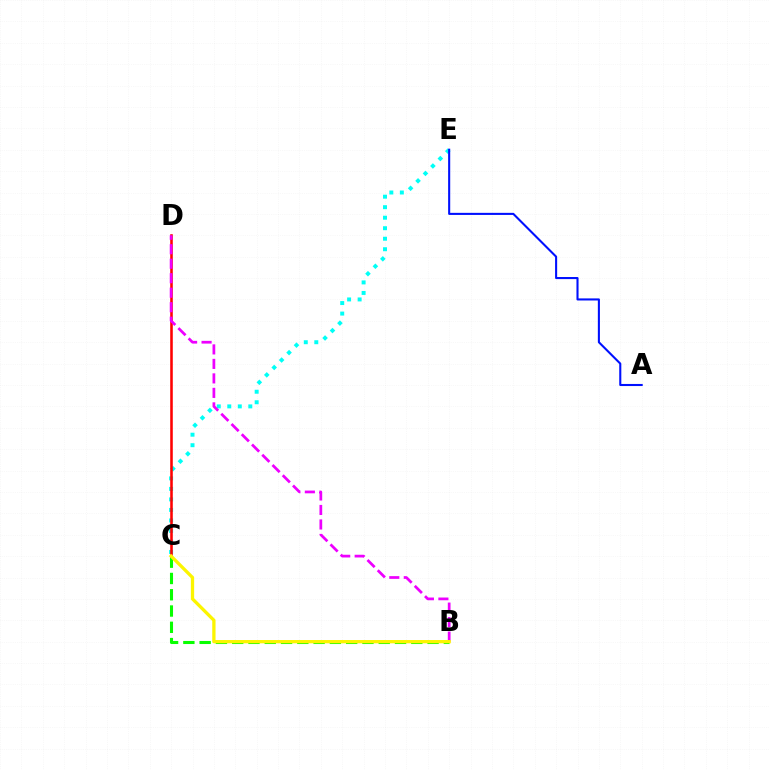{('B', 'C'): [{'color': '#08ff00', 'line_style': 'dashed', 'thickness': 2.21}, {'color': '#fcf500', 'line_style': 'solid', 'thickness': 2.37}], ('C', 'E'): [{'color': '#00fff6', 'line_style': 'dotted', 'thickness': 2.86}], ('A', 'E'): [{'color': '#0010ff', 'line_style': 'solid', 'thickness': 1.5}], ('C', 'D'): [{'color': '#ff0000', 'line_style': 'solid', 'thickness': 1.85}], ('B', 'D'): [{'color': '#ee00ff', 'line_style': 'dashed', 'thickness': 1.97}]}